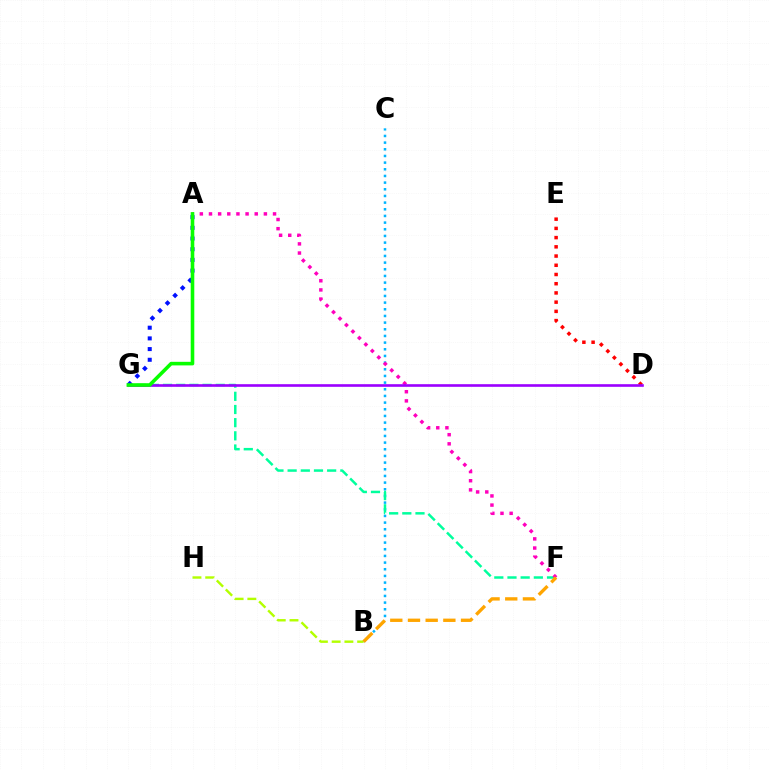{('B', 'C'): [{'color': '#00b5ff', 'line_style': 'dotted', 'thickness': 1.81}], ('F', 'G'): [{'color': '#00ff9d', 'line_style': 'dashed', 'thickness': 1.79}], ('B', 'H'): [{'color': '#b3ff00', 'line_style': 'dashed', 'thickness': 1.73}], ('A', 'G'): [{'color': '#0010ff', 'line_style': 'dotted', 'thickness': 2.9}, {'color': '#08ff00', 'line_style': 'solid', 'thickness': 2.58}], ('D', 'E'): [{'color': '#ff0000', 'line_style': 'dotted', 'thickness': 2.51}], ('A', 'F'): [{'color': '#ff00bd', 'line_style': 'dotted', 'thickness': 2.49}], ('D', 'G'): [{'color': '#9b00ff', 'line_style': 'solid', 'thickness': 1.89}], ('B', 'F'): [{'color': '#ffa500', 'line_style': 'dashed', 'thickness': 2.4}]}